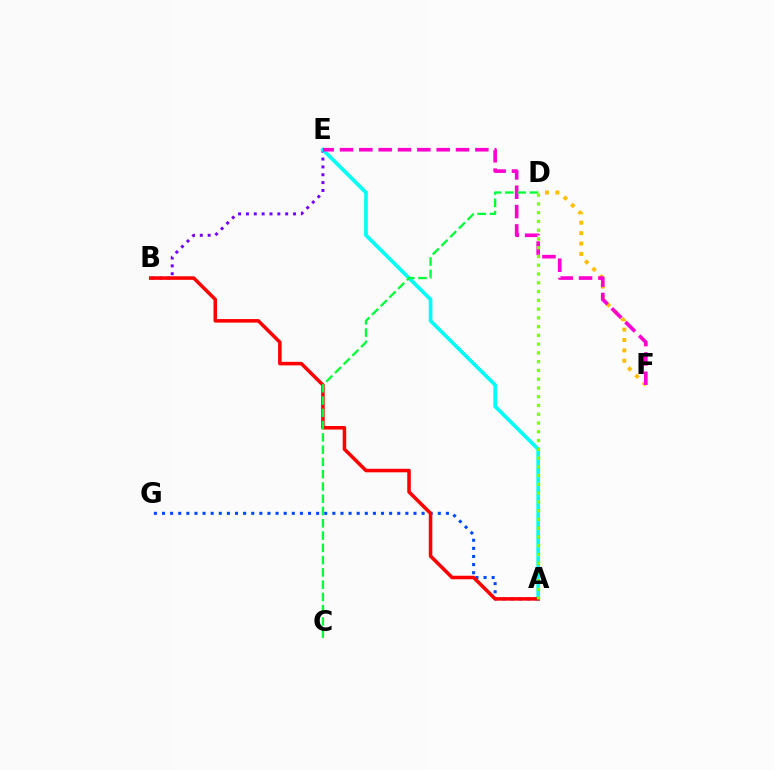{('B', 'E'): [{'color': '#7200ff', 'line_style': 'dotted', 'thickness': 2.13}], ('D', 'F'): [{'color': '#ffbd00', 'line_style': 'dotted', 'thickness': 2.83}], ('A', 'G'): [{'color': '#004bff', 'line_style': 'dotted', 'thickness': 2.2}], ('A', 'E'): [{'color': '#00fff6', 'line_style': 'solid', 'thickness': 2.63}], ('E', 'F'): [{'color': '#ff00cf', 'line_style': 'dashed', 'thickness': 2.63}], ('A', 'B'): [{'color': '#ff0000', 'line_style': 'solid', 'thickness': 2.55}], ('C', 'D'): [{'color': '#00ff39', 'line_style': 'dashed', 'thickness': 1.67}], ('A', 'D'): [{'color': '#84ff00', 'line_style': 'dotted', 'thickness': 2.38}]}